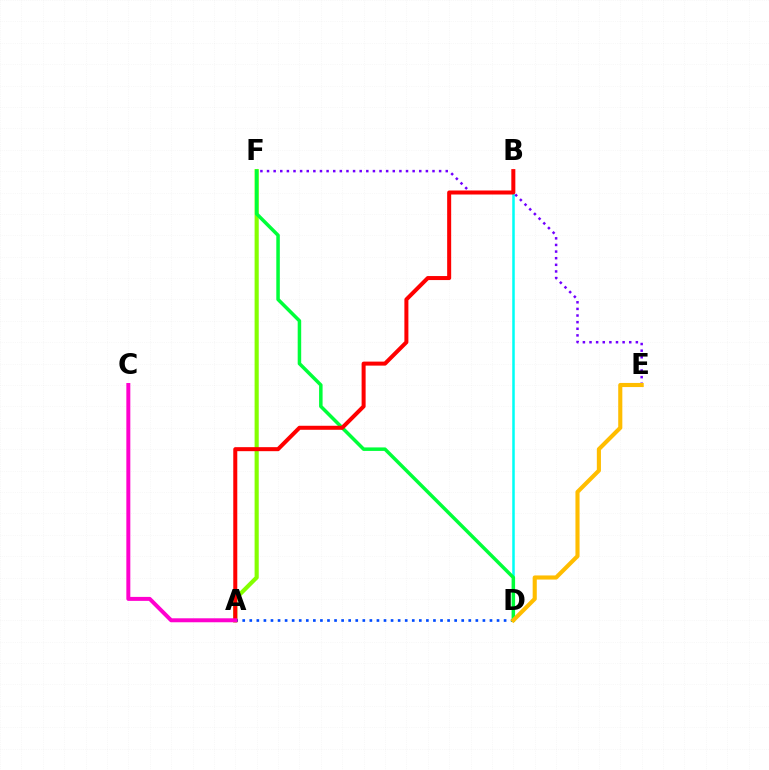{('A', 'F'): [{'color': '#84ff00', 'line_style': 'solid', 'thickness': 2.98}], ('B', 'D'): [{'color': '#00fff6', 'line_style': 'solid', 'thickness': 1.82}], ('E', 'F'): [{'color': '#7200ff', 'line_style': 'dotted', 'thickness': 1.8}], ('A', 'D'): [{'color': '#004bff', 'line_style': 'dotted', 'thickness': 1.92}], ('D', 'F'): [{'color': '#00ff39', 'line_style': 'solid', 'thickness': 2.52}], ('A', 'B'): [{'color': '#ff0000', 'line_style': 'solid', 'thickness': 2.89}], ('A', 'C'): [{'color': '#ff00cf', 'line_style': 'solid', 'thickness': 2.86}], ('D', 'E'): [{'color': '#ffbd00', 'line_style': 'solid', 'thickness': 2.96}]}